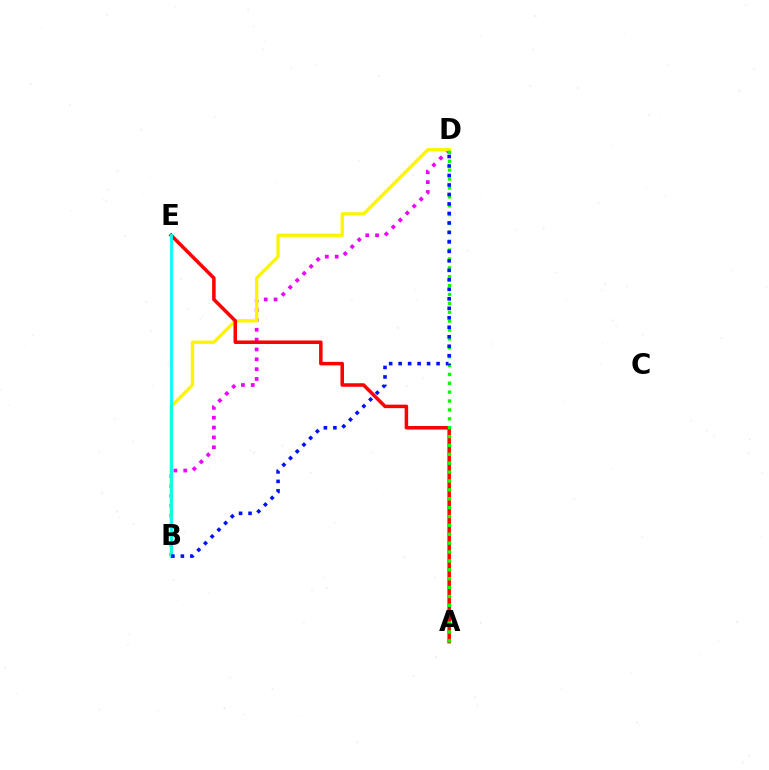{('B', 'D'): [{'color': '#ee00ff', 'line_style': 'dotted', 'thickness': 2.68}, {'color': '#fcf500', 'line_style': 'solid', 'thickness': 2.39}, {'color': '#0010ff', 'line_style': 'dotted', 'thickness': 2.58}], ('A', 'E'): [{'color': '#ff0000', 'line_style': 'solid', 'thickness': 2.53}], ('A', 'D'): [{'color': '#08ff00', 'line_style': 'dotted', 'thickness': 2.41}], ('B', 'E'): [{'color': '#00fff6', 'line_style': 'solid', 'thickness': 2.02}]}